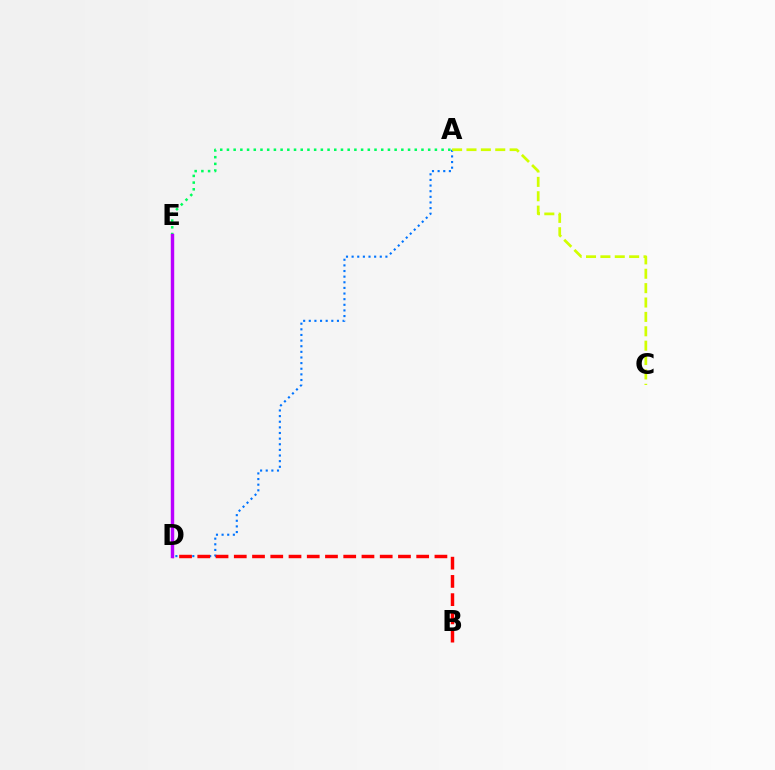{('A', 'E'): [{'color': '#00ff5c', 'line_style': 'dotted', 'thickness': 1.82}], ('A', 'D'): [{'color': '#0074ff', 'line_style': 'dotted', 'thickness': 1.53}], ('B', 'D'): [{'color': '#ff0000', 'line_style': 'dashed', 'thickness': 2.48}], ('D', 'E'): [{'color': '#b900ff', 'line_style': 'solid', 'thickness': 2.47}], ('A', 'C'): [{'color': '#d1ff00', 'line_style': 'dashed', 'thickness': 1.95}]}